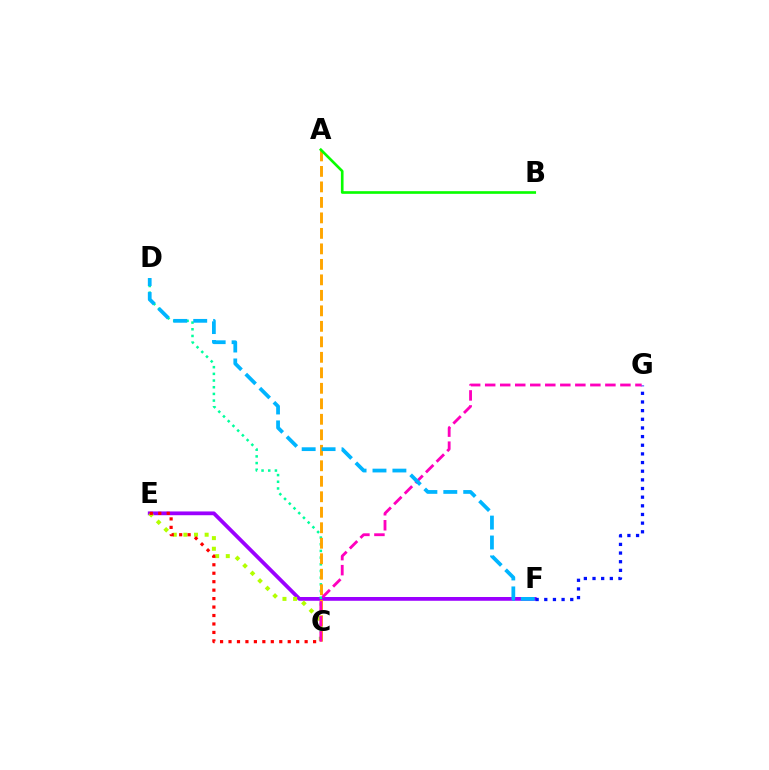{('E', 'F'): [{'color': '#9b00ff', 'line_style': 'solid', 'thickness': 2.72}], ('F', 'G'): [{'color': '#0010ff', 'line_style': 'dotted', 'thickness': 2.35}], ('C', 'E'): [{'color': '#b3ff00', 'line_style': 'dotted', 'thickness': 2.89}, {'color': '#ff0000', 'line_style': 'dotted', 'thickness': 2.3}], ('C', 'D'): [{'color': '#00ff9d', 'line_style': 'dotted', 'thickness': 1.82}], ('A', 'C'): [{'color': '#ffa500', 'line_style': 'dashed', 'thickness': 2.1}], ('A', 'B'): [{'color': '#08ff00', 'line_style': 'solid', 'thickness': 1.91}], ('C', 'G'): [{'color': '#ff00bd', 'line_style': 'dashed', 'thickness': 2.04}], ('D', 'F'): [{'color': '#00b5ff', 'line_style': 'dashed', 'thickness': 2.71}]}